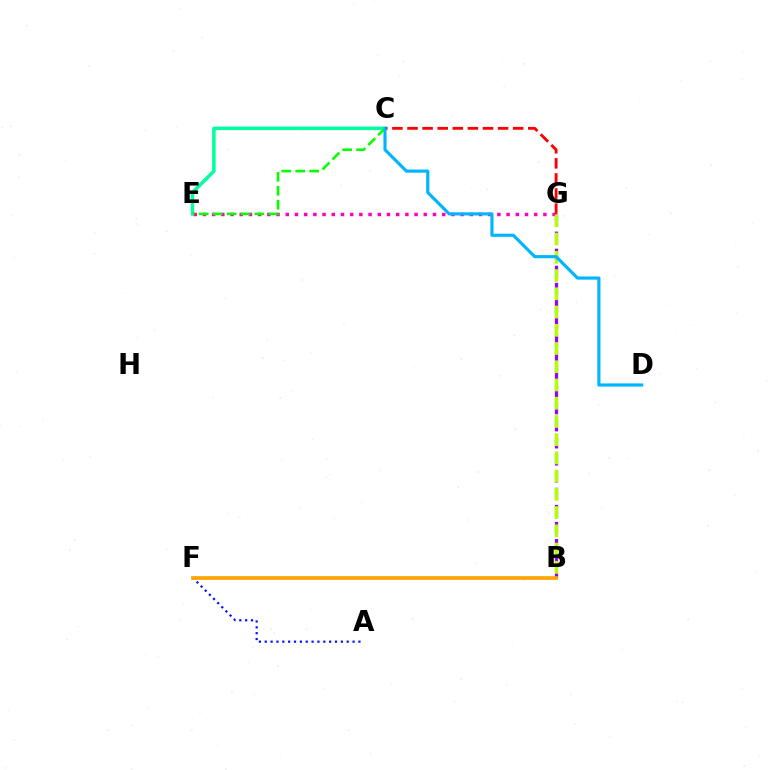{('C', 'E'): [{'color': '#00ff9d', 'line_style': 'solid', 'thickness': 2.51}, {'color': '#08ff00', 'line_style': 'dashed', 'thickness': 1.89}], ('E', 'G'): [{'color': '#ff00bd', 'line_style': 'dotted', 'thickness': 2.5}], ('A', 'F'): [{'color': '#0010ff', 'line_style': 'dotted', 'thickness': 1.59}], ('C', 'G'): [{'color': '#ff0000', 'line_style': 'dashed', 'thickness': 2.05}], ('B', 'G'): [{'color': '#9b00ff', 'line_style': 'dashed', 'thickness': 2.32}, {'color': '#b3ff00', 'line_style': 'dashed', 'thickness': 2.48}], ('B', 'F'): [{'color': '#ffa500', 'line_style': 'solid', 'thickness': 2.66}], ('C', 'D'): [{'color': '#00b5ff', 'line_style': 'solid', 'thickness': 2.26}]}